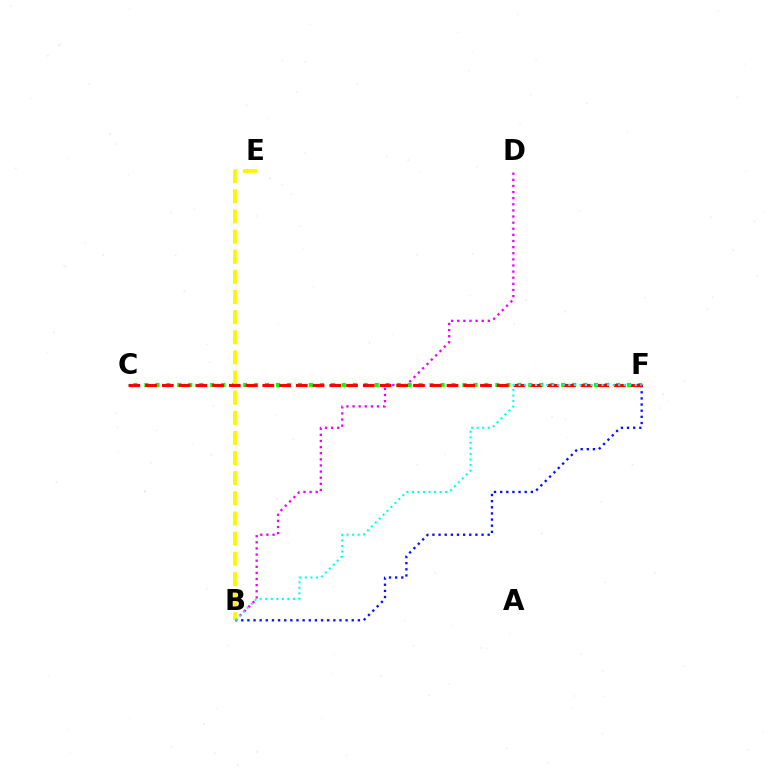{('C', 'F'): [{'color': '#08ff00', 'line_style': 'dotted', 'thickness': 2.98}, {'color': '#ff0000', 'line_style': 'dashed', 'thickness': 2.27}], ('B', 'F'): [{'color': '#0010ff', 'line_style': 'dotted', 'thickness': 1.67}, {'color': '#00fff6', 'line_style': 'dotted', 'thickness': 1.51}], ('B', 'D'): [{'color': '#ee00ff', 'line_style': 'dotted', 'thickness': 1.66}], ('B', 'E'): [{'color': '#fcf500', 'line_style': 'dashed', 'thickness': 2.74}]}